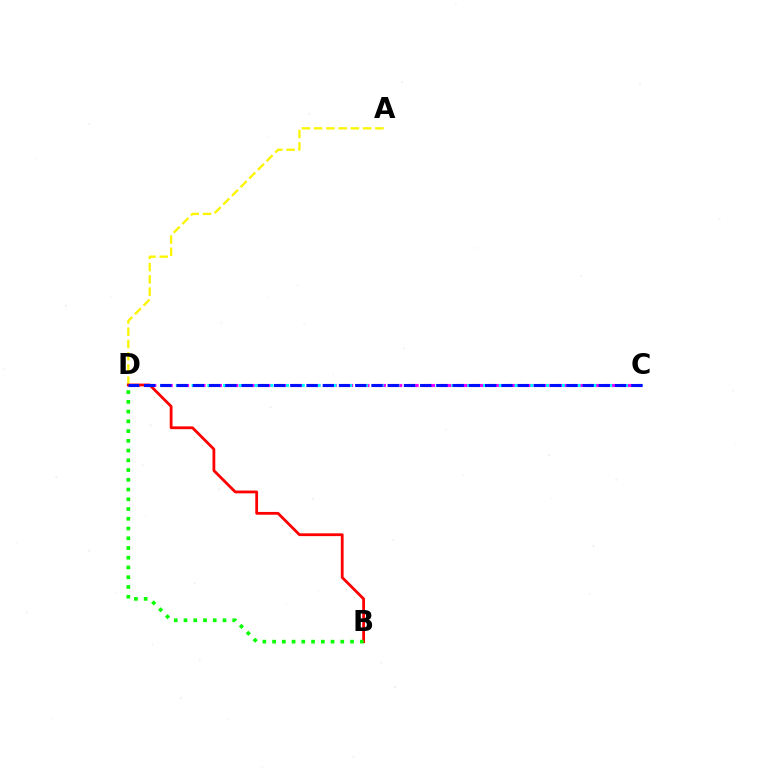{('C', 'D'): [{'color': '#ee00ff', 'line_style': 'dashed', 'thickness': 2.23}, {'color': '#00fff6', 'line_style': 'dotted', 'thickness': 2.14}, {'color': '#0010ff', 'line_style': 'dashed', 'thickness': 2.21}], ('A', 'D'): [{'color': '#fcf500', 'line_style': 'dashed', 'thickness': 1.66}], ('B', 'D'): [{'color': '#ff0000', 'line_style': 'solid', 'thickness': 2.01}, {'color': '#08ff00', 'line_style': 'dotted', 'thickness': 2.65}]}